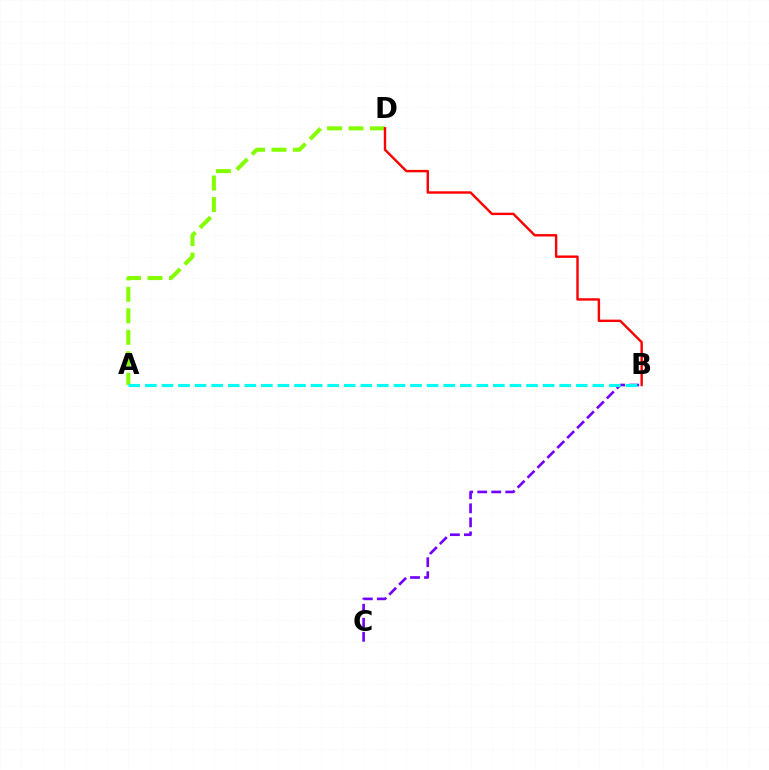{('A', 'D'): [{'color': '#84ff00', 'line_style': 'dashed', 'thickness': 2.92}], ('B', 'D'): [{'color': '#ff0000', 'line_style': 'solid', 'thickness': 1.74}], ('B', 'C'): [{'color': '#7200ff', 'line_style': 'dashed', 'thickness': 1.9}], ('A', 'B'): [{'color': '#00fff6', 'line_style': 'dashed', 'thickness': 2.25}]}